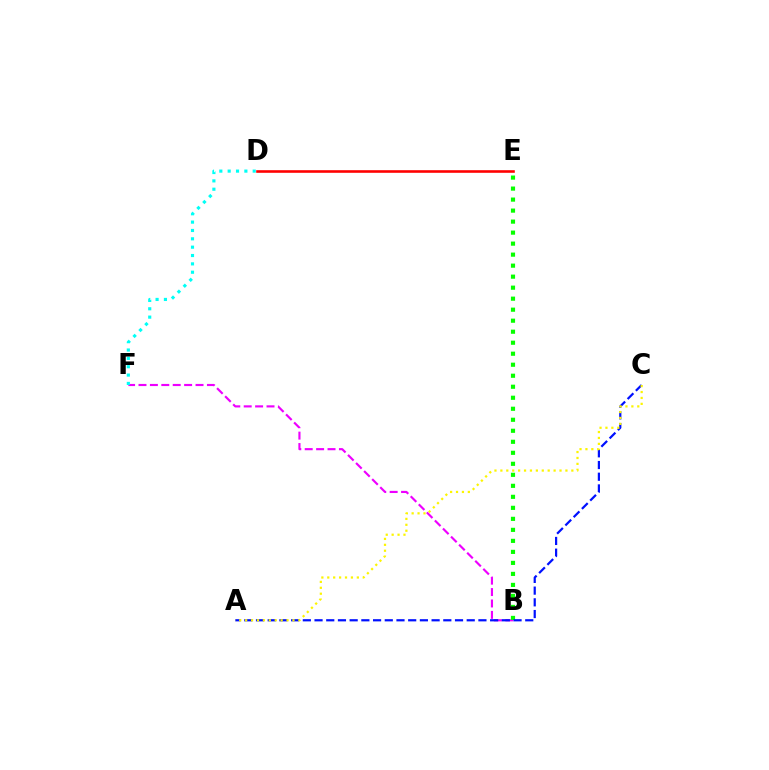{('B', 'F'): [{'color': '#ee00ff', 'line_style': 'dashed', 'thickness': 1.55}], ('D', 'F'): [{'color': '#00fff6', 'line_style': 'dotted', 'thickness': 2.27}], ('D', 'E'): [{'color': '#ff0000', 'line_style': 'solid', 'thickness': 1.87}], ('B', 'E'): [{'color': '#08ff00', 'line_style': 'dotted', 'thickness': 2.99}], ('A', 'C'): [{'color': '#0010ff', 'line_style': 'dashed', 'thickness': 1.59}, {'color': '#fcf500', 'line_style': 'dotted', 'thickness': 1.61}]}